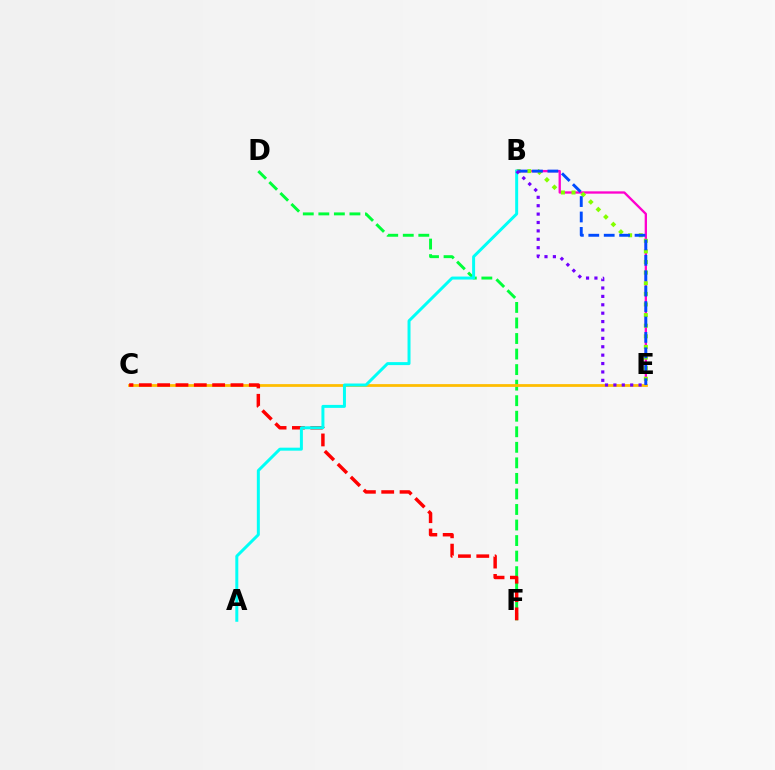{('B', 'E'): [{'color': '#ff00cf', 'line_style': 'solid', 'thickness': 1.67}, {'color': '#84ff00', 'line_style': 'dotted', 'thickness': 2.88}, {'color': '#004bff', 'line_style': 'dashed', 'thickness': 2.09}, {'color': '#7200ff', 'line_style': 'dotted', 'thickness': 2.28}], ('D', 'F'): [{'color': '#00ff39', 'line_style': 'dashed', 'thickness': 2.11}], ('C', 'E'): [{'color': '#ffbd00', 'line_style': 'solid', 'thickness': 1.99}], ('C', 'F'): [{'color': '#ff0000', 'line_style': 'dashed', 'thickness': 2.49}], ('A', 'B'): [{'color': '#00fff6', 'line_style': 'solid', 'thickness': 2.14}]}